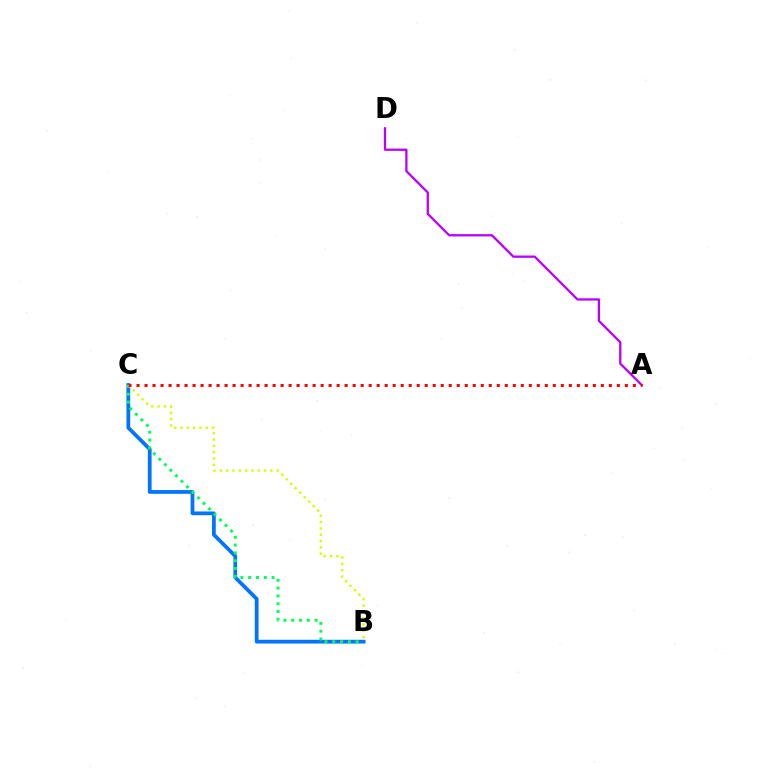{('B', 'C'): [{'color': '#0074ff', 'line_style': 'solid', 'thickness': 2.69}, {'color': '#00ff5c', 'line_style': 'dotted', 'thickness': 2.12}, {'color': '#d1ff00', 'line_style': 'dotted', 'thickness': 1.72}], ('A', 'D'): [{'color': '#b900ff', 'line_style': 'solid', 'thickness': 1.64}], ('A', 'C'): [{'color': '#ff0000', 'line_style': 'dotted', 'thickness': 2.18}]}